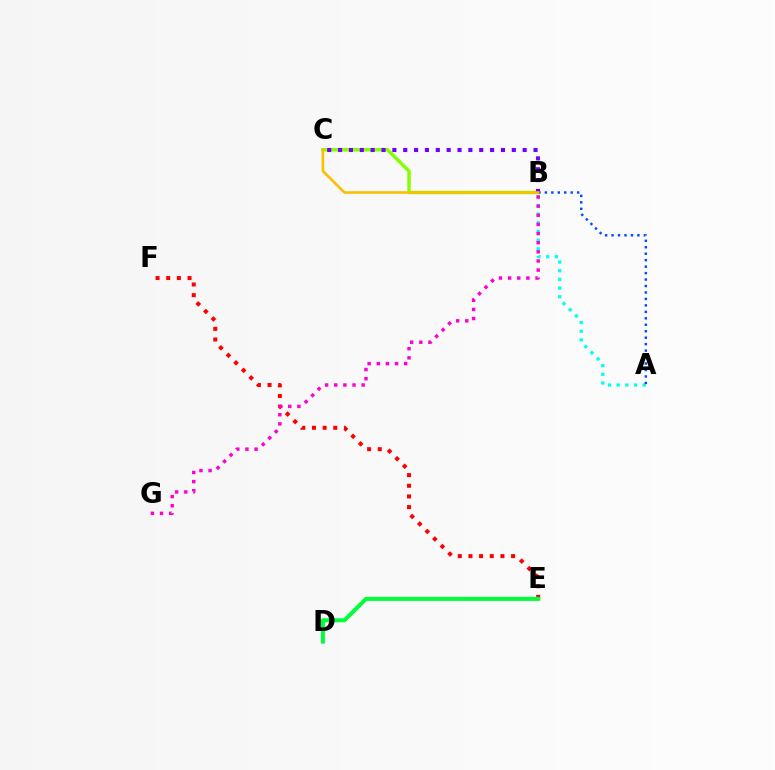{('A', 'B'): [{'color': '#00fff6', 'line_style': 'dotted', 'thickness': 2.36}, {'color': '#004bff', 'line_style': 'dotted', 'thickness': 1.76}], ('B', 'C'): [{'color': '#84ff00', 'line_style': 'solid', 'thickness': 2.48}, {'color': '#7200ff', 'line_style': 'dotted', 'thickness': 2.95}, {'color': '#ffbd00', 'line_style': 'solid', 'thickness': 1.87}], ('E', 'F'): [{'color': '#ff0000', 'line_style': 'dotted', 'thickness': 2.9}], ('B', 'G'): [{'color': '#ff00cf', 'line_style': 'dotted', 'thickness': 2.48}], ('D', 'E'): [{'color': '#00ff39', 'line_style': 'solid', 'thickness': 2.89}]}